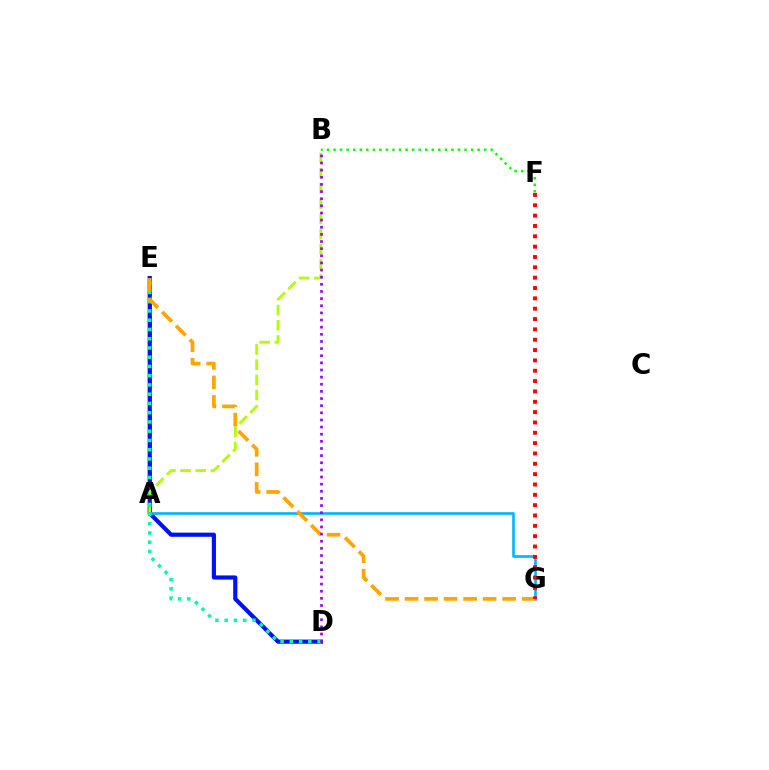{('A', 'E'): [{'color': '#ff00bd', 'line_style': 'dashed', 'thickness': 2.11}], ('B', 'F'): [{'color': '#08ff00', 'line_style': 'dotted', 'thickness': 1.78}], ('D', 'E'): [{'color': '#0010ff', 'line_style': 'solid', 'thickness': 2.99}, {'color': '#00ff9d', 'line_style': 'dotted', 'thickness': 2.51}], ('A', 'B'): [{'color': '#b3ff00', 'line_style': 'dashed', 'thickness': 2.06}], ('A', 'G'): [{'color': '#00b5ff', 'line_style': 'solid', 'thickness': 1.89}], ('E', 'G'): [{'color': '#ffa500', 'line_style': 'dashed', 'thickness': 2.65}], ('B', 'D'): [{'color': '#9b00ff', 'line_style': 'dotted', 'thickness': 1.94}], ('F', 'G'): [{'color': '#ff0000', 'line_style': 'dotted', 'thickness': 2.81}]}